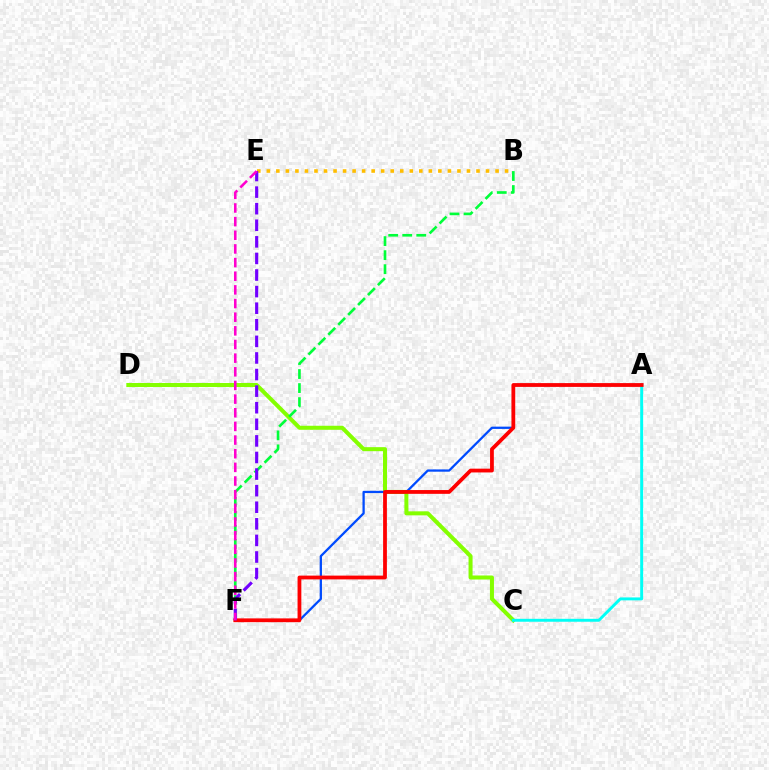{('C', 'D'): [{'color': '#84ff00', 'line_style': 'solid', 'thickness': 2.9}], ('B', 'F'): [{'color': '#00ff39', 'line_style': 'dashed', 'thickness': 1.91}], ('B', 'E'): [{'color': '#ffbd00', 'line_style': 'dotted', 'thickness': 2.59}], ('A', 'C'): [{'color': '#00fff6', 'line_style': 'solid', 'thickness': 2.11}], ('A', 'F'): [{'color': '#004bff', 'line_style': 'solid', 'thickness': 1.64}, {'color': '#ff0000', 'line_style': 'solid', 'thickness': 2.72}], ('E', 'F'): [{'color': '#7200ff', 'line_style': 'dashed', 'thickness': 2.25}, {'color': '#ff00cf', 'line_style': 'dashed', 'thickness': 1.85}]}